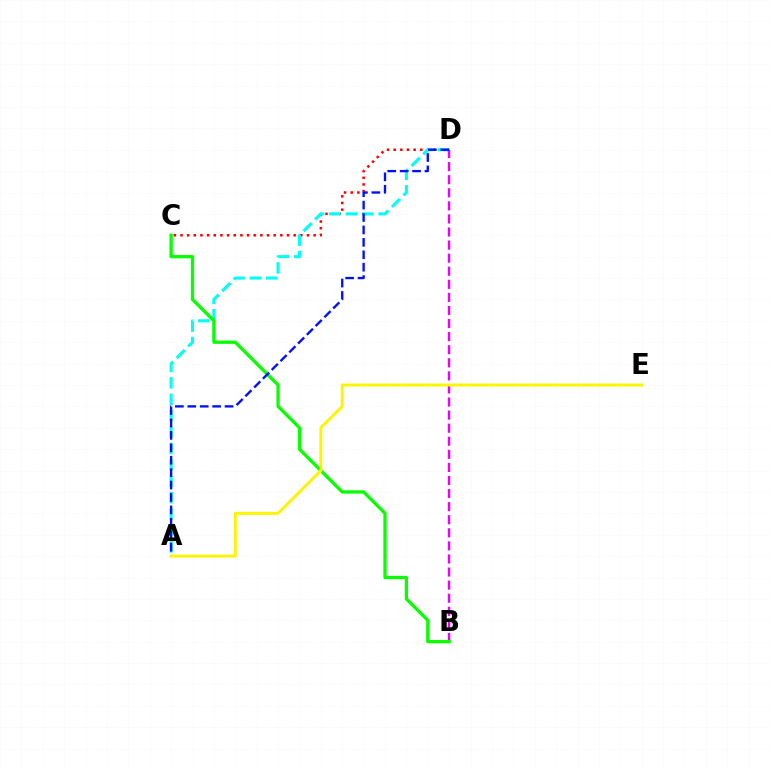{('C', 'D'): [{'color': '#ff0000', 'line_style': 'dotted', 'thickness': 1.81}], ('A', 'D'): [{'color': '#00fff6', 'line_style': 'dashed', 'thickness': 2.23}, {'color': '#0010ff', 'line_style': 'dashed', 'thickness': 1.69}], ('B', 'D'): [{'color': '#ee00ff', 'line_style': 'dashed', 'thickness': 1.78}], ('B', 'C'): [{'color': '#08ff00', 'line_style': 'solid', 'thickness': 2.36}], ('A', 'E'): [{'color': '#fcf500', 'line_style': 'solid', 'thickness': 2.13}]}